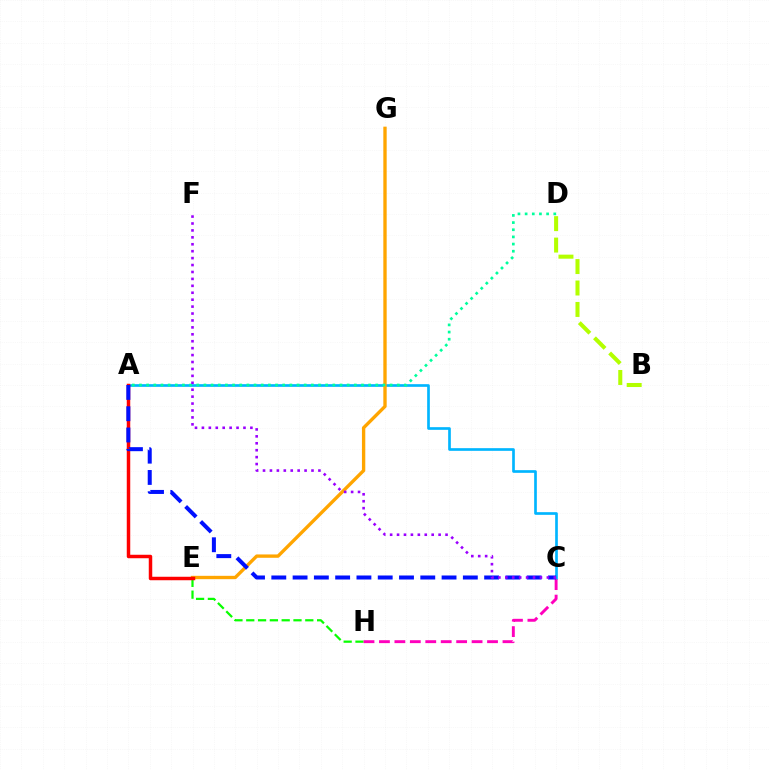{('A', 'C'): [{'color': '#00b5ff', 'line_style': 'solid', 'thickness': 1.92}, {'color': '#0010ff', 'line_style': 'dashed', 'thickness': 2.89}], ('E', 'H'): [{'color': '#08ff00', 'line_style': 'dashed', 'thickness': 1.6}], ('E', 'G'): [{'color': '#ffa500', 'line_style': 'solid', 'thickness': 2.41}], ('C', 'H'): [{'color': '#ff00bd', 'line_style': 'dashed', 'thickness': 2.1}], ('A', 'D'): [{'color': '#00ff9d', 'line_style': 'dotted', 'thickness': 1.95}], ('A', 'E'): [{'color': '#ff0000', 'line_style': 'solid', 'thickness': 2.5}], ('B', 'D'): [{'color': '#b3ff00', 'line_style': 'dashed', 'thickness': 2.91}], ('C', 'F'): [{'color': '#9b00ff', 'line_style': 'dotted', 'thickness': 1.88}]}